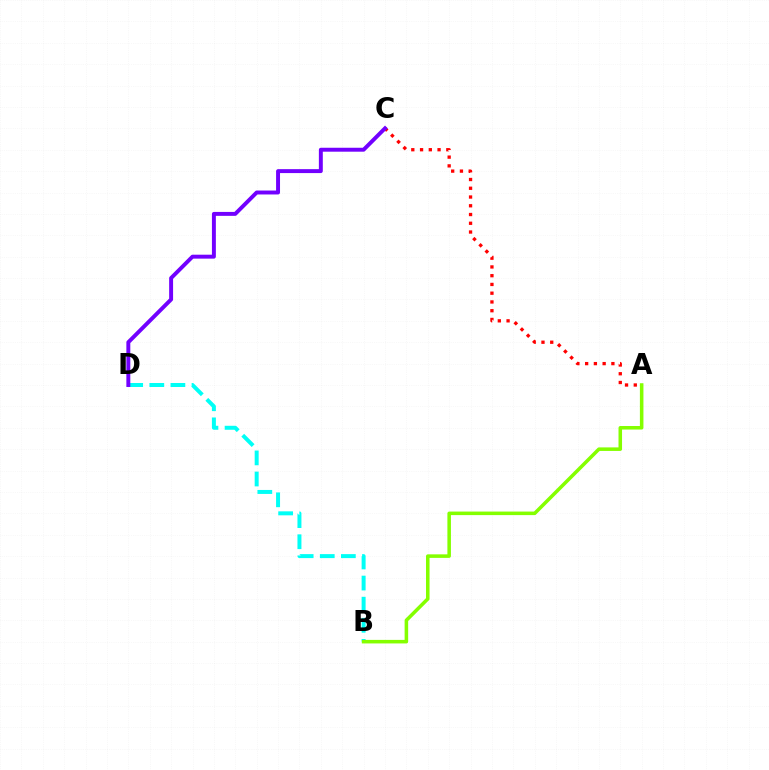{('A', 'C'): [{'color': '#ff0000', 'line_style': 'dotted', 'thickness': 2.38}], ('B', 'D'): [{'color': '#00fff6', 'line_style': 'dashed', 'thickness': 2.87}], ('C', 'D'): [{'color': '#7200ff', 'line_style': 'solid', 'thickness': 2.83}], ('A', 'B'): [{'color': '#84ff00', 'line_style': 'solid', 'thickness': 2.55}]}